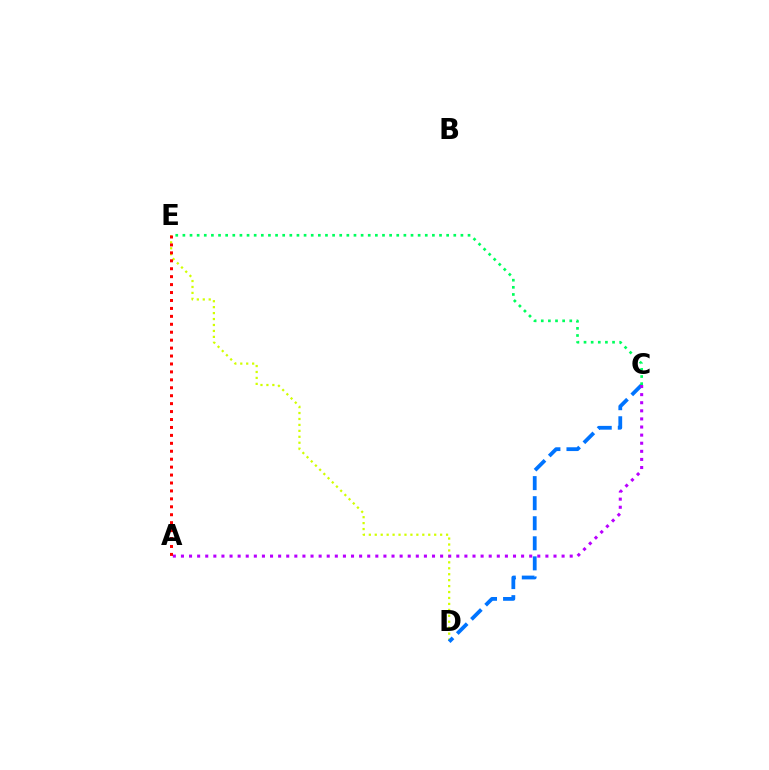{('D', 'E'): [{'color': '#d1ff00', 'line_style': 'dotted', 'thickness': 1.61}], ('C', 'D'): [{'color': '#0074ff', 'line_style': 'dashed', 'thickness': 2.73}], ('A', 'C'): [{'color': '#b900ff', 'line_style': 'dotted', 'thickness': 2.2}], ('C', 'E'): [{'color': '#00ff5c', 'line_style': 'dotted', 'thickness': 1.94}], ('A', 'E'): [{'color': '#ff0000', 'line_style': 'dotted', 'thickness': 2.16}]}